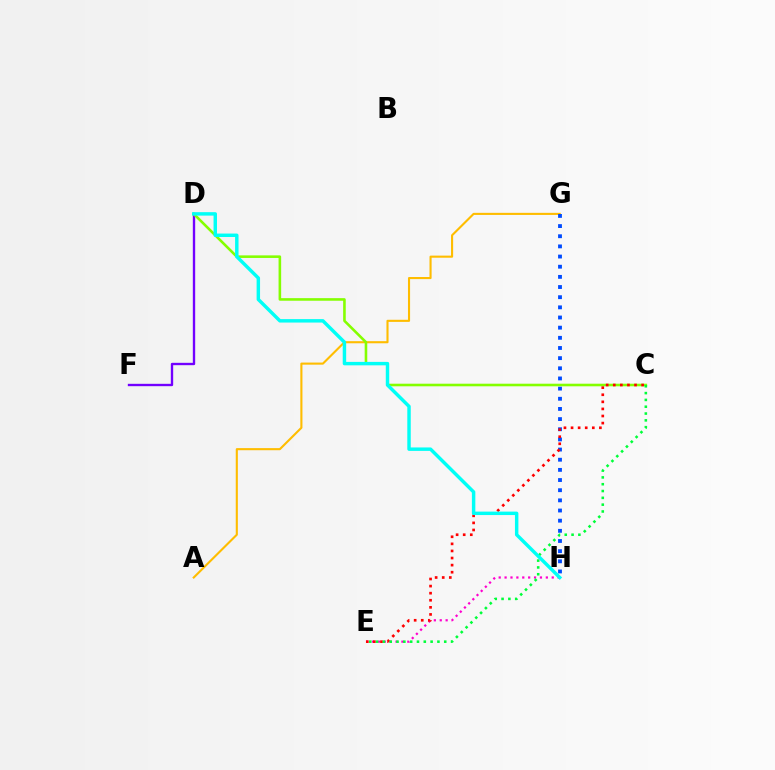{('A', 'G'): [{'color': '#ffbd00', 'line_style': 'solid', 'thickness': 1.52}], ('G', 'H'): [{'color': '#004bff', 'line_style': 'dotted', 'thickness': 2.76}], ('D', 'F'): [{'color': '#7200ff', 'line_style': 'solid', 'thickness': 1.7}], ('C', 'D'): [{'color': '#84ff00', 'line_style': 'solid', 'thickness': 1.87}], ('E', 'H'): [{'color': '#ff00cf', 'line_style': 'dotted', 'thickness': 1.6}], ('C', 'E'): [{'color': '#ff0000', 'line_style': 'dotted', 'thickness': 1.92}, {'color': '#00ff39', 'line_style': 'dotted', 'thickness': 1.85}], ('D', 'H'): [{'color': '#00fff6', 'line_style': 'solid', 'thickness': 2.48}]}